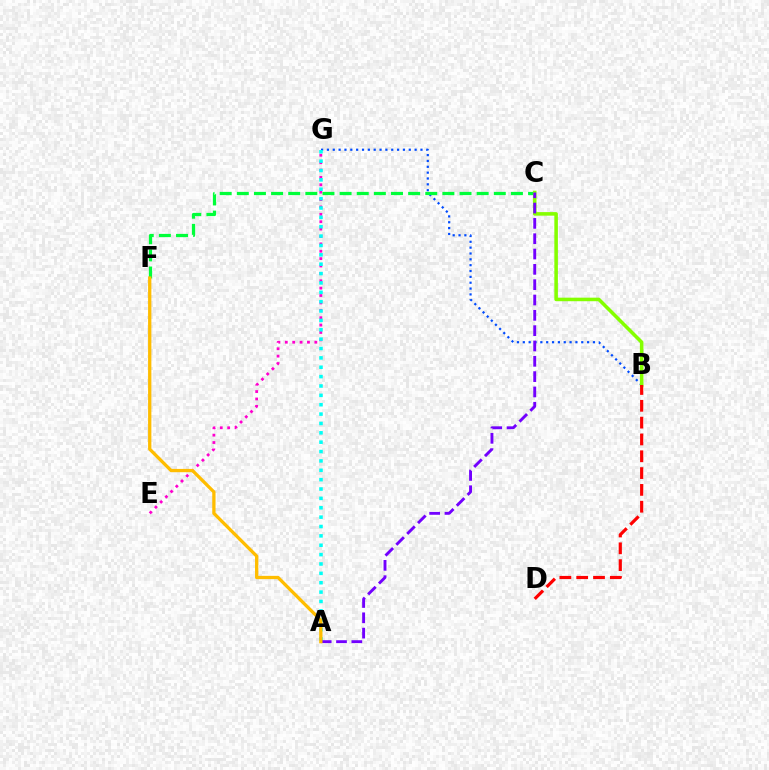{('E', 'G'): [{'color': '#ff00cf', 'line_style': 'dotted', 'thickness': 2.01}], ('B', 'G'): [{'color': '#004bff', 'line_style': 'dotted', 'thickness': 1.59}], ('C', 'F'): [{'color': '#00ff39', 'line_style': 'dashed', 'thickness': 2.33}], ('B', 'C'): [{'color': '#84ff00', 'line_style': 'solid', 'thickness': 2.56}], ('A', 'G'): [{'color': '#00fff6', 'line_style': 'dotted', 'thickness': 2.55}], ('A', 'C'): [{'color': '#7200ff', 'line_style': 'dashed', 'thickness': 2.08}], ('B', 'D'): [{'color': '#ff0000', 'line_style': 'dashed', 'thickness': 2.28}], ('A', 'F'): [{'color': '#ffbd00', 'line_style': 'solid', 'thickness': 2.37}]}